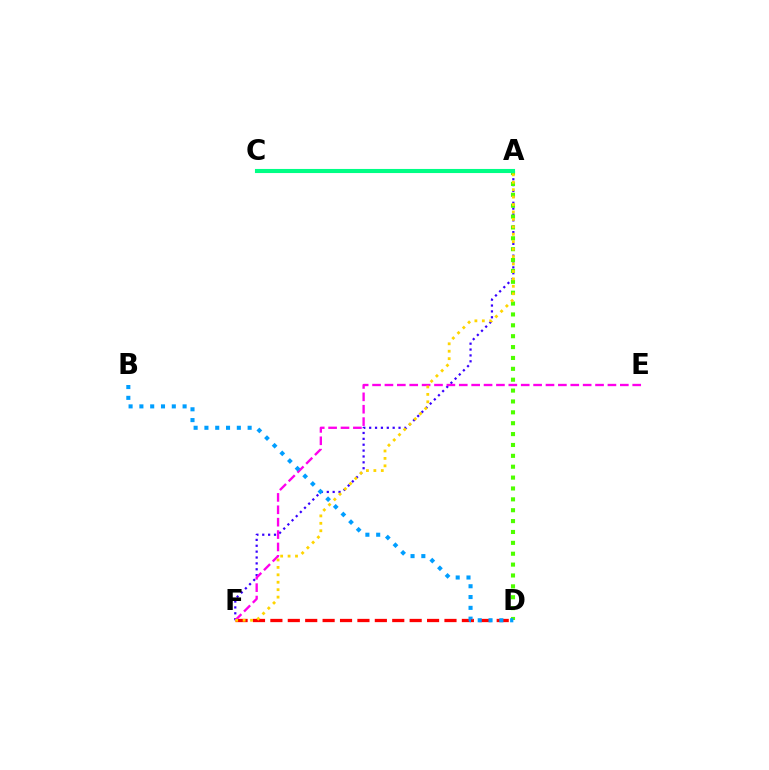{('A', 'F'): [{'color': '#3700ff', 'line_style': 'dotted', 'thickness': 1.6}, {'color': '#ffd500', 'line_style': 'dotted', 'thickness': 2.02}], ('D', 'F'): [{'color': '#ff0000', 'line_style': 'dashed', 'thickness': 2.36}], ('A', 'D'): [{'color': '#4fff00', 'line_style': 'dotted', 'thickness': 2.96}], ('E', 'F'): [{'color': '#ff00ed', 'line_style': 'dashed', 'thickness': 1.68}], ('B', 'D'): [{'color': '#009eff', 'line_style': 'dotted', 'thickness': 2.94}], ('A', 'C'): [{'color': '#00ff86', 'line_style': 'solid', 'thickness': 2.95}]}